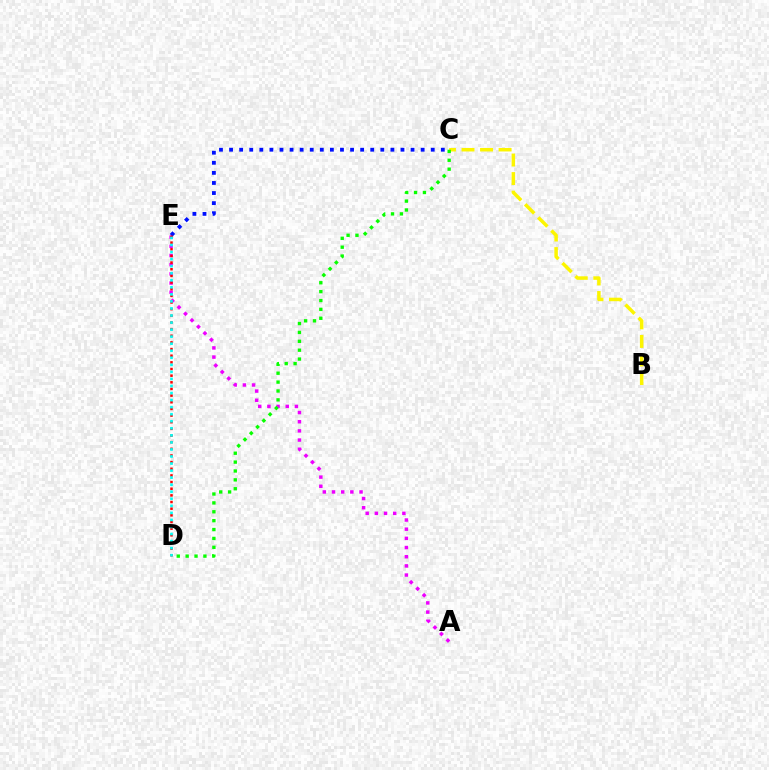{('A', 'E'): [{'color': '#ee00ff', 'line_style': 'dotted', 'thickness': 2.49}], ('B', 'C'): [{'color': '#fcf500', 'line_style': 'dashed', 'thickness': 2.52}], ('C', 'E'): [{'color': '#0010ff', 'line_style': 'dotted', 'thickness': 2.74}], ('C', 'D'): [{'color': '#08ff00', 'line_style': 'dotted', 'thickness': 2.41}], ('D', 'E'): [{'color': '#ff0000', 'line_style': 'dotted', 'thickness': 1.81}, {'color': '#00fff6', 'line_style': 'dotted', 'thickness': 1.92}]}